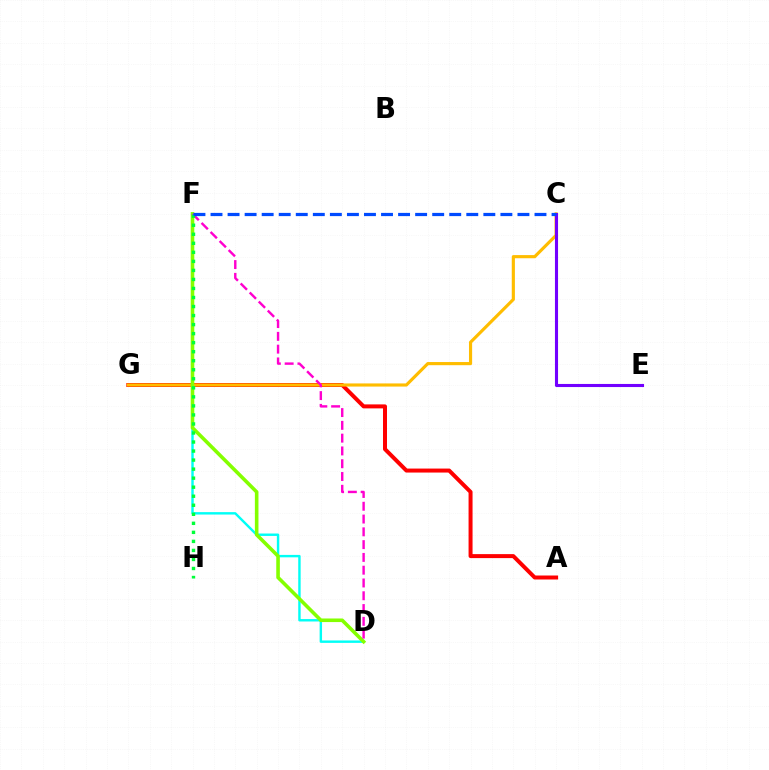{('A', 'G'): [{'color': '#ff0000', 'line_style': 'solid', 'thickness': 2.87}], ('D', 'F'): [{'color': '#00fff6', 'line_style': 'solid', 'thickness': 1.74}, {'color': '#84ff00', 'line_style': 'solid', 'thickness': 2.58}, {'color': '#ff00cf', 'line_style': 'dashed', 'thickness': 1.74}], ('C', 'G'): [{'color': '#ffbd00', 'line_style': 'solid', 'thickness': 2.27}], ('C', 'E'): [{'color': '#7200ff', 'line_style': 'solid', 'thickness': 2.23}], ('F', 'H'): [{'color': '#00ff39', 'line_style': 'dotted', 'thickness': 2.45}], ('C', 'F'): [{'color': '#004bff', 'line_style': 'dashed', 'thickness': 2.32}]}